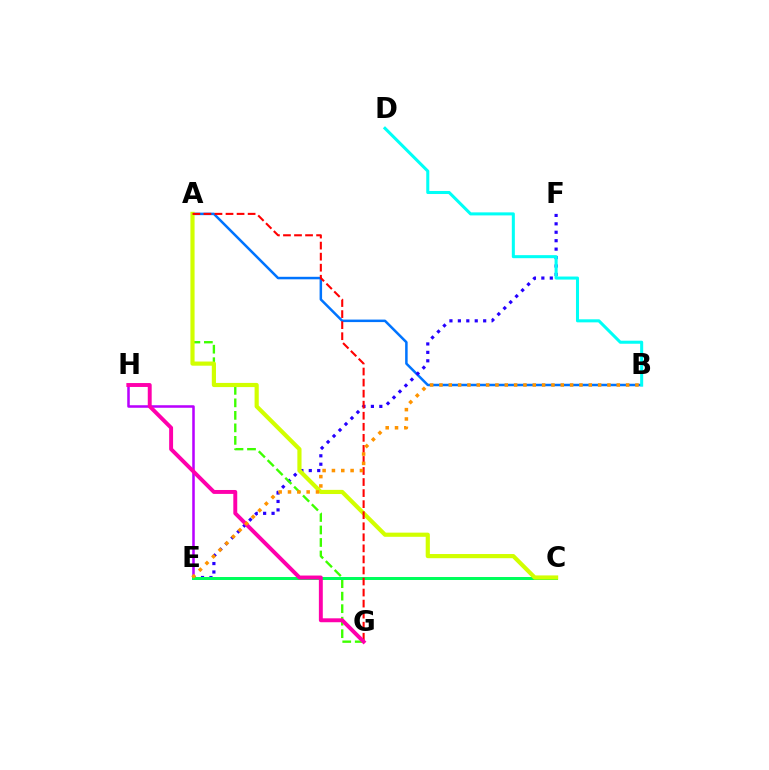{('A', 'B'): [{'color': '#0074ff', 'line_style': 'solid', 'thickness': 1.81}], ('E', 'H'): [{'color': '#b900ff', 'line_style': 'solid', 'thickness': 1.83}], ('E', 'F'): [{'color': '#2500ff', 'line_style': 'dotted', 'thickness': 2.29}], ('A', 'G'): [{'color': '#3dff00', 'line_style': 'dashed', 'thickness': 1.7}, {'color': '#ff0000', 'line_style': 'dashed', 'thickness': 1.5}], ('C', 'E'): [{'color': '#00ff5c', 'line_style': 'solid', 'thickness': 2.16}], ('A', 'C'): [{'color': '#d1ff00', 'line_style': 'solid', 'thickness': 3.0}], ('G', 'H'): [{'color': '#ff00ac', 'line_style': 'solid', 'thickness': 2.82}], ('B', 'D'): [{'color': '#00fff6', 'line_style': 'solid', 'thickness': 2.19}], ('B', 'E'): [{'color': '#ff9400', 'line_style': 'dotted', 'thickness': 2.54}]}